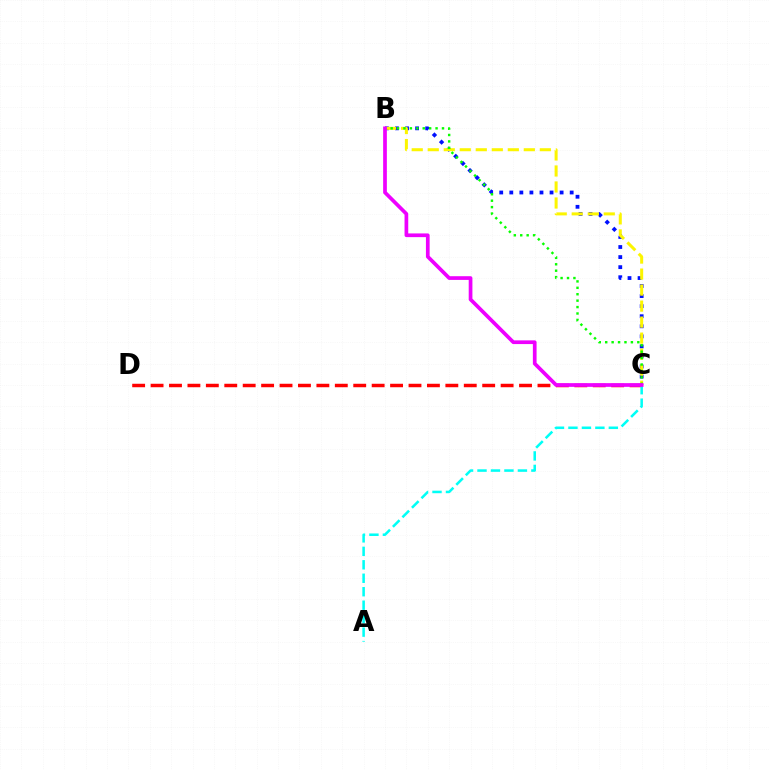{('B', 'C'): [{'color': '#0010ff', 'line_style': 'dotted', 'thickness': 2.73}, {'color': '#fcf500', 'line_style': 'dashed', 'thickness': 2.18}, {'color': '#08ff00', 'line_style': 'dotted', 'thickness': 1.74}, {'color': '#ee00ff', 'line_style': 'solid', 'thickness': 2.67}], ('C', 'D'): [{'color': '#ff0000', 'line_style': 'dashed', 'thickness': 2.5}], ('A', 'C'): [{'color': '#00fff6', 'line_style': 'dashed', 'thickness': 1.83}]}